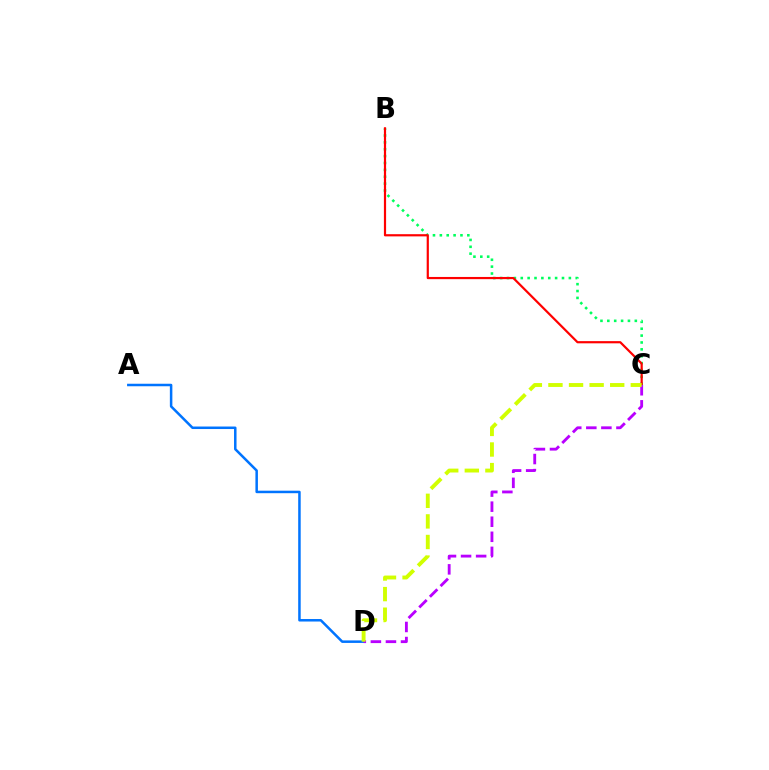{('A', 'D'): [{'color': '#0074ff', 'line_style': 'solid', 'thickness': 1.81}], ('B', 'C'): [{'color': '#00ff5c', 'line_style': 'dotted', 'thickness': 1.87}, {'color': '#ff0000', 'line_style': 'solid', 'thickness': 1.58}], ('C', 'D'): [{'color': '#b900ff', 'line_style': 'dashed', 'thickness': 2.05}, {'color': '#d1ff00', 'line_style': 'dashed', 'thickness': 2.8}]}